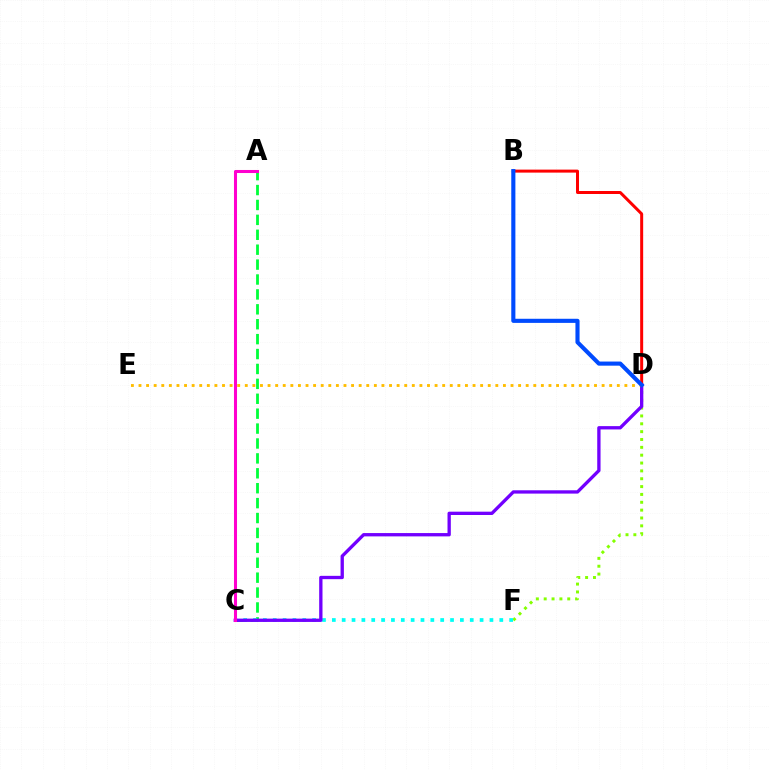{('D', 'F'): [{'color': '#84ff00', 'line_style': 'dotted', 'thickness': 2.13}], ('A', 'C'): [{'color': '#00ff39', 'line_style': 'dashed', 'thickness': 2.03}, {'color': '#ff00cf', 'line_style': 'solid', 'thickness': 2.19}], ('C', 'F'): [{'color': '#00fff6', 'line_style': 'dotted', 'thickness': 2.68}], ('C', 'D'): [{'color': '#7200ff', 'line_style': 'solid', 'thickness': 2.39}], ('D', 'E'): [{'color': '#ffbd00', 'line_style': 'dotted', 'thickness': 2.06}], ('B', 'D'): [{'color': '#ff0000', 'line_style': 'solid', 'thickness': 2.16}, {'color': '#004bff', 'line_style': 'solid', 'thickness': 2.96}]}